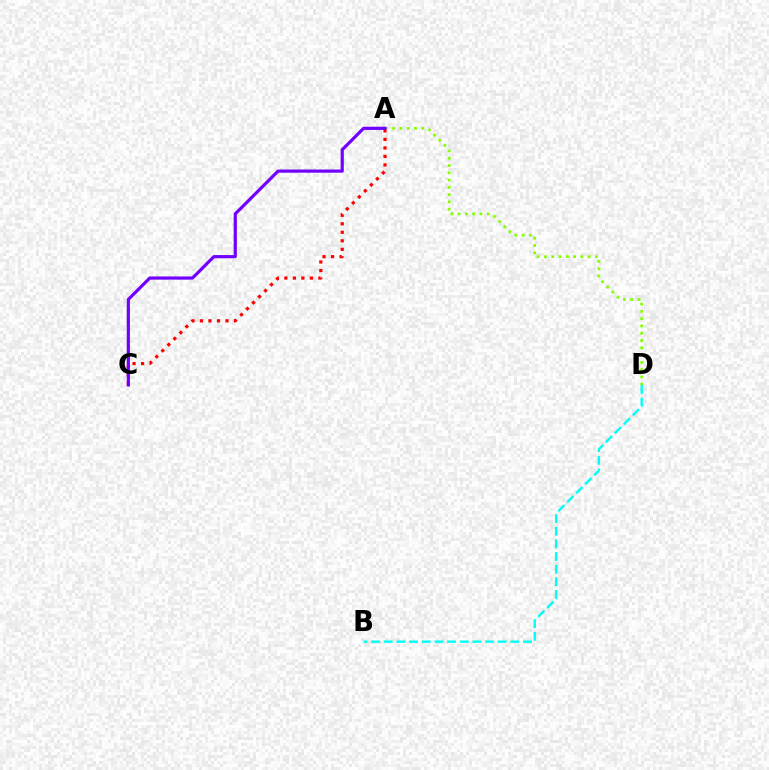{('A', 'C'): [{'color': '#ff0000', 'line_style': 'dotted', 'thickness': 2.31}, {'color': '#7200ff', 'line_style': 'solid', 'thickness': 2.29}], ('A', 'D'): [{'color': '#84ff00', 'line_style': 'dotted', 'thickness': 1.98}], ('B', 'D'): [{'color': '#00fff6', 'line_style': 'dashed', 'thickness': 1.72}]}